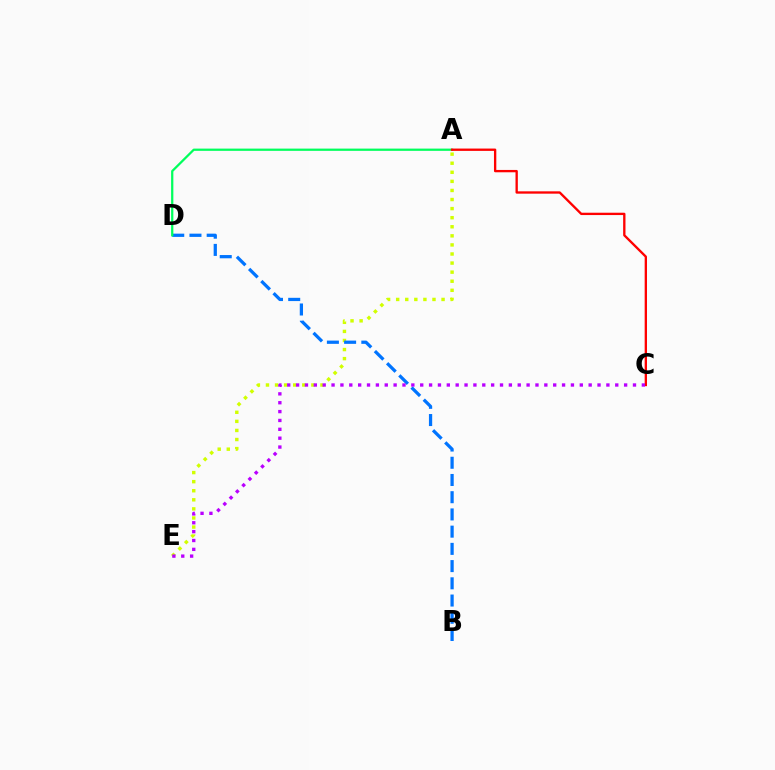{('A', 'E'): [{'color': '#d1ff00', 'line_style': 'dotted', 'thickness': 2.47}], ('B', 'D'): [{'color': '#0074ff', 'line_style': 'dashed', 'thickness': 2.34}], ('A', 'D'): [{'color': '#00ff5c', 'line_style': 'solid', 'thickness': 1.62}], ('A', 'C'): [{'color': '#ff0000', 'line_style': 'solid', 'thickness': 1.68}], ('C', 'E'): [{'color': '#b900ff', 'line_style': 'dotted', 'thickness': 2.41}]}